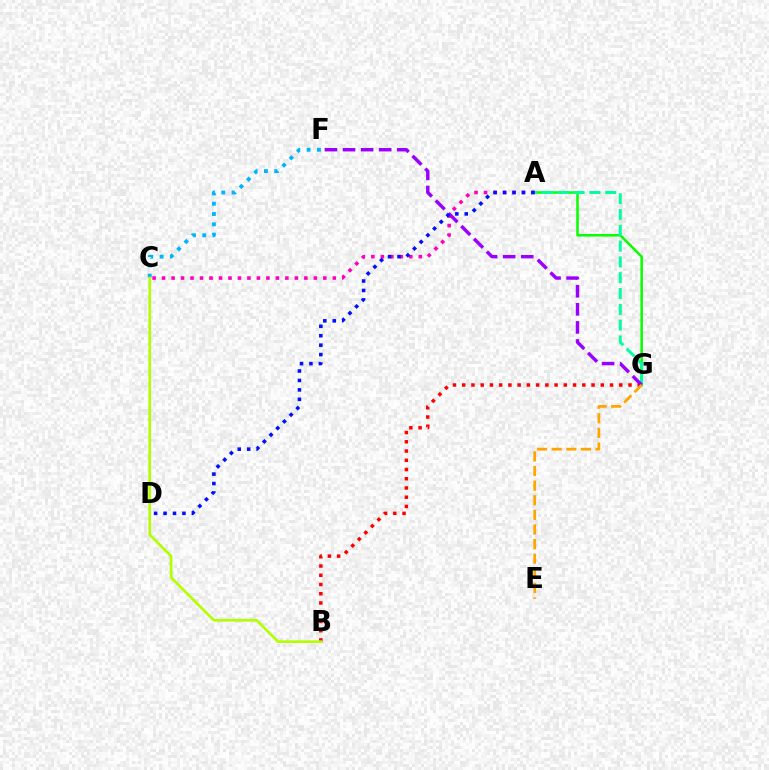{('A', 'G'): [{'color': '#08ff00', 'line_style': 'solid', 'thickness': 1.82}, {'color': '#00ff9d', 'line_style': 'dashed', 'thickness': 2.15}], ('B', 'G'): [{'color': '#ff0000', 'line_style': 'dotted', 'thickness': 2.51}], ('A', 'C'): [{'color': '#ff00bd', 'line_style': 'dotted', 'thickness': 2.58}], ('C', 'F'): [{'color': '#00b5ff', 'line_style': 'dotted', 'thickness': 2.8}], ('B', 'C'): [{'color': '#b3ff00', 'line_style': 'solid', 'thickness': 1.92}], ('F', 'G'): [{'color': '#9b00ff', 'line_style': 'dashed', 'thickness': 2.46}], ('E', 'G'): [{'color': '#ffa500', 'line_style': 'dashed', 'thickness': 1.98}], ('A', 'D'): [{'color': '#0010ff', 'line_style': 'dotted', 'thickness': 2.57}]}